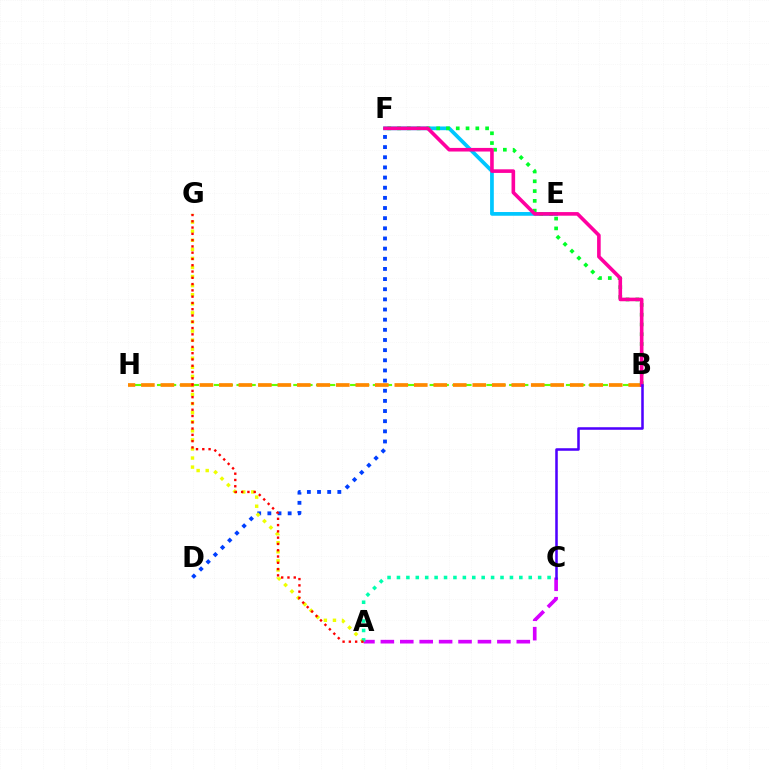{('E', 'F'): [{'color': '#00c7ff', 'line_style': 'solid', 'thickness': 2.68}], ('B', 'H'): [{'color': '#66ff00', 'line_style': 'dashed', 'thickness': 1.54}, {'color': '#ff8800', 'line_style': 'dashed', 'thickness': 2.65}], ('A', 'C'): [{'color': '#d600ff', 'line_style': 'dashed', 'thickness': 2.64}, {'color': '#00ffaf', 'line_style': 'dotted', 'thickness': 2.56}], ('D', 'F'): [{'color': '#003fff', 'line_style': 'dotted', 'thickness': 2.76}], ('A', 'G'): [{'color': '#eeff00', 'line_style': 'dotted', 'thickness': 2.47}, {'color': '#ff0000', 'line_style': 'dotted', 'thickness': 1.71}], ('B', 'F'): [{'color': '#00ff27', 'line_style': 'dotted', 'thickness': 2.66}, {'color': '#ff00a0', 'line_style': 'solid', 'thickness': 2.6}], ('B', 'C'): [{'color': '#4f00ff', 'line_style': 'solid', 'thickness': 1.83}]}